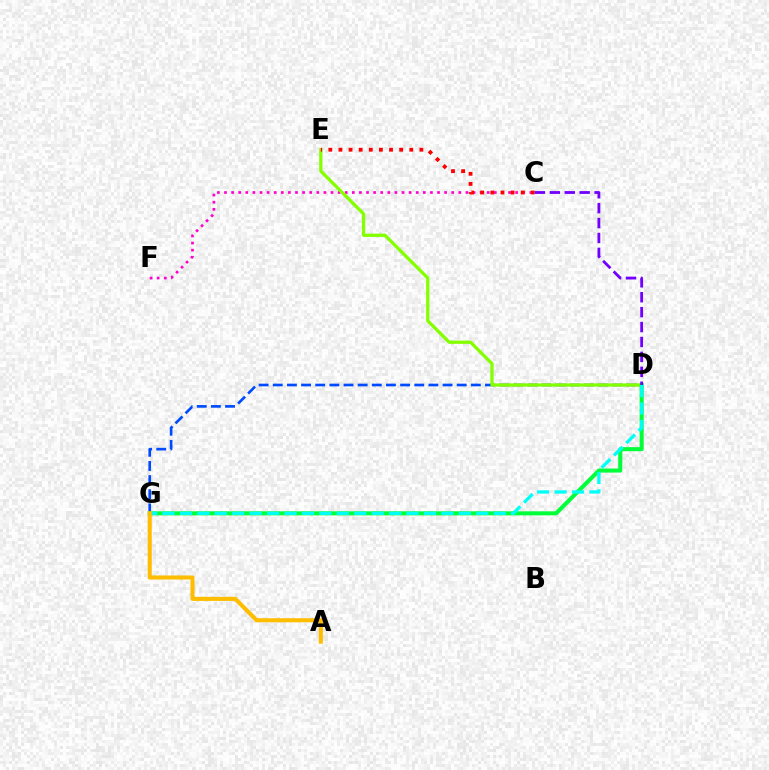{('D', 'G'): [{'color': '#004bff', 'line_style': 'dashed', 'thickness': 1.92}, {'color': '#00ff39', 'line_style': 'solid', 'thickness': 2.92}, {'color': '#00fff6', 'line_style': 'dashed', 'thickness': 2.37}], ('C', 'F'): [{'color': '#ff00cf', 'line_style': 'dotted', 'thickness': 1.93}], ('D', 'E'): [{'color': '#84ff00', 'line_style': 'solid', 'thickness': 2.36}], ('C', 'E'): [{'color': '#ff0000', 'line_style': 'dotted', 'thickness': 2.75}], ('A', 'G'): [{'color': '#ffbd00', 'line_style': 'solid', 'thickness': 2.93}], ('C', 'D'): [{'color': '#7200ff', 'line_style': 'dashed', 'thickness': 2.03}]}